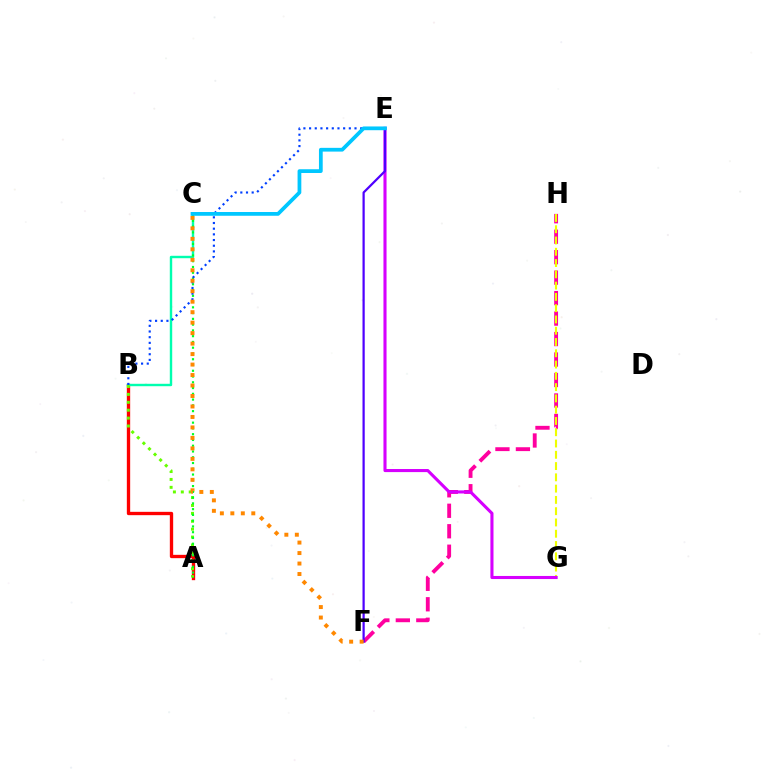{('A', 'B'): [{'color': '#ff0000', 'line_style': 'solid', 'thickness': 2.4}, {'color': '#66ff00', 'line_style': 'dotted', 'thickness': 2.15}], ('F', 'H'): [{'color': '#ff00a0', 'line_style': 'dashed', 'thickness': 2.78}], ('G', 'H'): [{'color': '#eeff00', 'line_style': 'dashed', 'thickness': 1.53}], ('B', 'C'): [{'color': '#00ffaf', 'line_style': 'solid', 'thickness': 1.74}], ('E', 'G'): [{'color': '#d600ff', 'line_style': 'solid', 'thickness': 2.22}], ('A', 'C'): [{'color': '#00ff27', 'line_style': 'dotted', 'thickness': 1.57}], ('B', 'E'): [{'color': '#003fff', 'line_style': 'dotted', 'thickness': 1.54}], ('E', 'F'): [{'color': '#4f00ff', 'line_style': 'solid', 'thickness': 1.61}], ('C', 'F'): [{'color': '#ff8800', 'line_style': 'dotted', 'thickness': 2.85}], ('C', 'E'): [{'color': '#00c7ff', 'line_style': 'solid', 'thickness': 2.7}]}